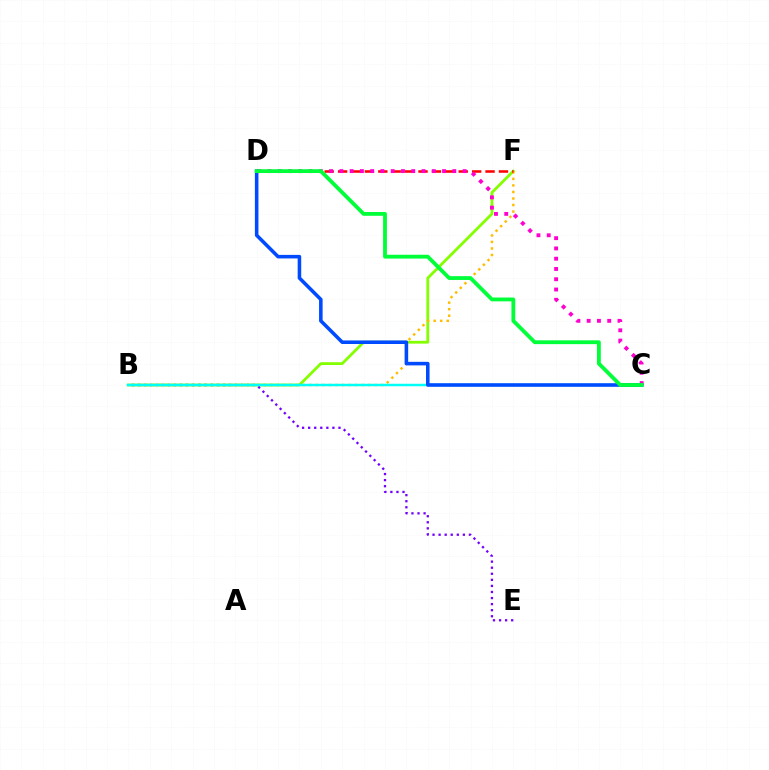{('B', 'F'): [{'color': '#84ff00', 'line_style': 'solid', 'thickness': 2.01}, {'color': '#ffbd00', 'line_style': 'dotted', 'thickness': 1.78}], ('B', 'E'): [{'color': '#7200ff', 'line_style': 'dotted', 'thickness': 1.65}], ('B', 'C'): [{'color': '#00fff6', 'line_style': 'solid', 'thickness': 1.78}], ('C', 'D'): [{'color': '#004bff', 'line_style': 'solid', 'thickness': 2.56}, {'color': '#ff00cf', 'line_style': 'dotted', 'thickness': 2.79}, {'color': '#00ff39', 'line_style': 'solid', 'thickness': 2.74}], ('D', 'F'): [{'color': '#ff0000', 'line_style': 'dashed', 'thickness': 1.82}]}